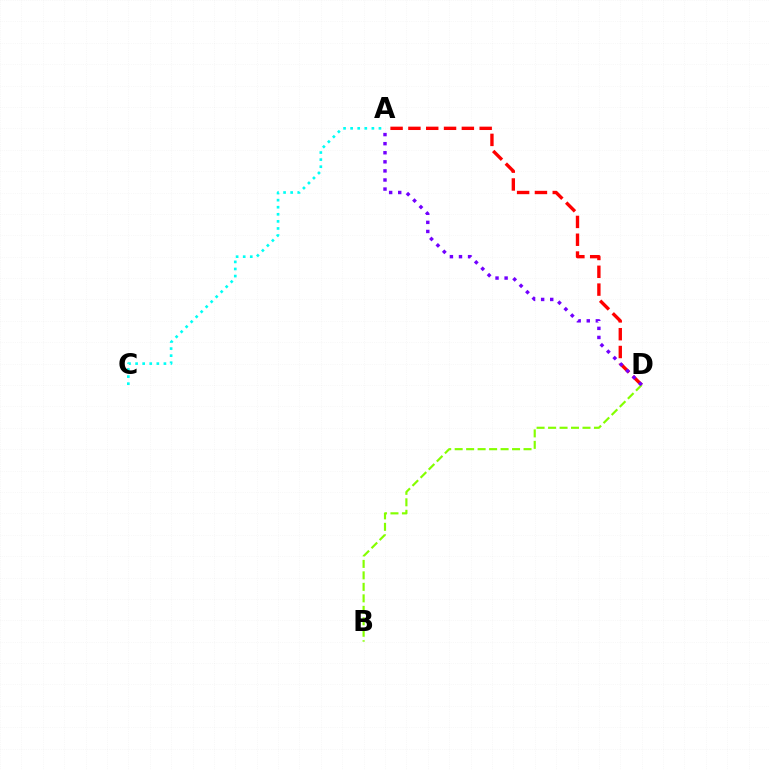{('A', 'D'): [{'color': '#ff0000', 'line_style': 'dashed', 'thickness': 2.42}, {'color': '#7200ff', 'line_style': 'dotted', 'thickness': 2.47}], ('B', 'D'): [{'color': '#84ff00', 'line_style': 'dashed', 'thickness': 1.56}], ('A', 'C'): [{'color': '#00fff6', 'line_style': 'dotted', 'thickness': 1.92}]}